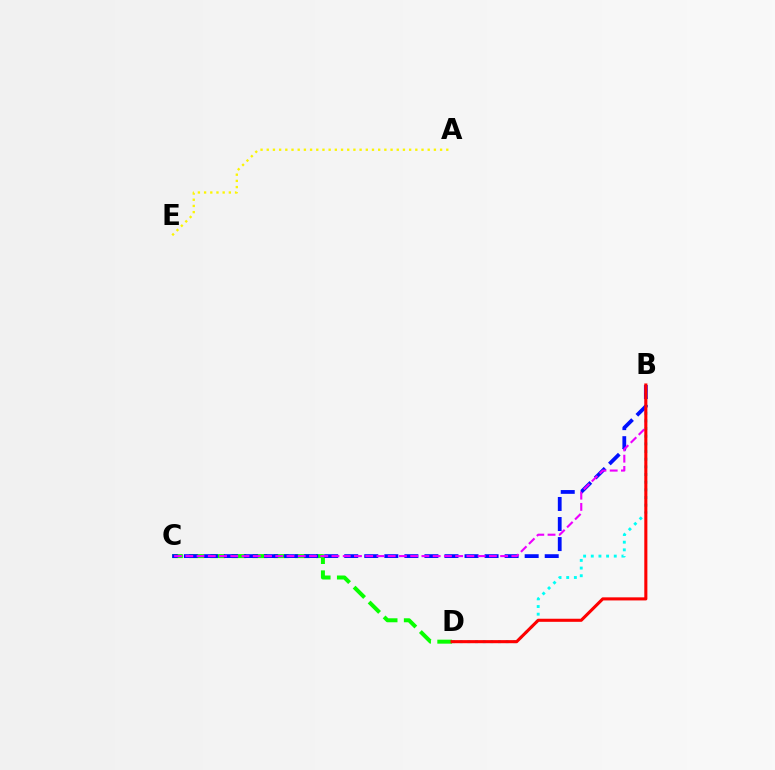{('C', 'D'): [{'color': '#08ff00', 'line_style': 'dashed', 'thickness': 2.87}], ('B', 'D'): [{'color': '#00fff6', 'line_style': 'dotted', 'thickness': 2.08}, {'color': '#ff0000', 'line_style': 'solid', 'thickness': 2.22}], ('B', 'C'): [{'color': '#0010ff', 'line_style': 'dashed', 'thickness': 2.72}, {'color': '#ee00ff', 'line_style': 'dashed', 'thickness': 1.53}], ('A', 'E'): [{'color': '#fcf500', 'line_style': 'dotted', 'thickness': 1.68}]}